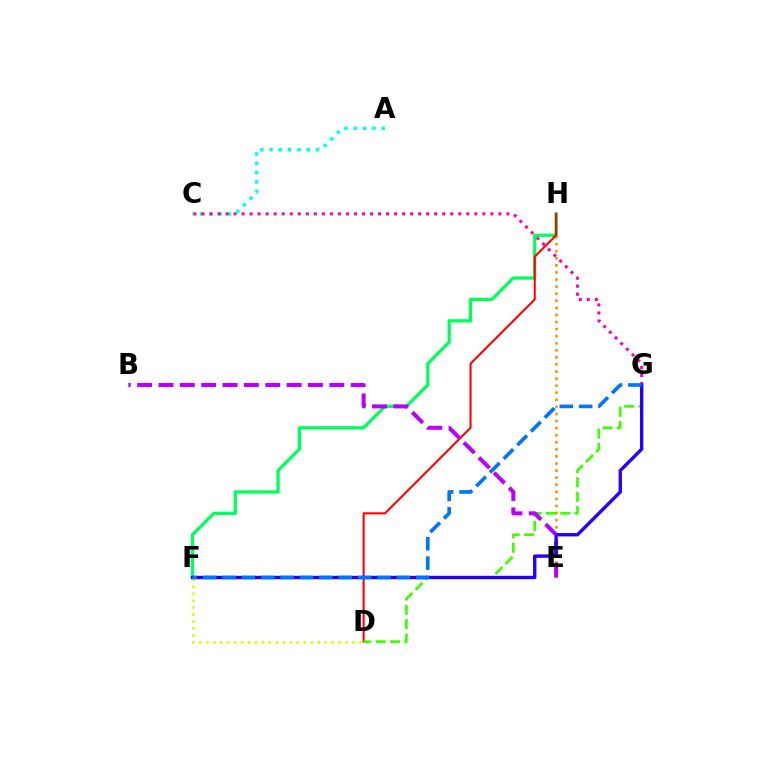{('E', 'H'): [{'color': '#ff9400', 'line_style': 'dotted', 'thickness': 1.92}], ('F', 'H'): [{'color': '#00ff5c', 'line_style': 'solid', 'thickness': 2.35}], ('A', 'C'): [{'color': '#00fff6', 'line_style': 'dotted', 'thickness': 2.53}], ('D', 'H'): [{'color': '#ff0000', 'line_style': 'solid', 'thickness': 1.5}], ('D', 'G'): [{'color': '#3dff00', 'line_style': 'dashed', 'thickness': 1.96}], ('C', 'G'): [{'color': '#ff00ac', 'line_style': 'dotted', 'thickness': 2.18}], ('B', 'E'): [{'color': '#b900ff', 'line_style': 'dashed', 'thickness': 2.9}], ('F', 'G'): [{'color': '#2500ff', 'line_style': 'solid', 'thickness': 2.43}, {'color': '#0074ff', 'line_style': 'dashed', 'thickness': 2.63}], ('D', 'F'): [{'color': '#d1ff00', 'line_style': 'dotted', 'thickness': 1.89}]}